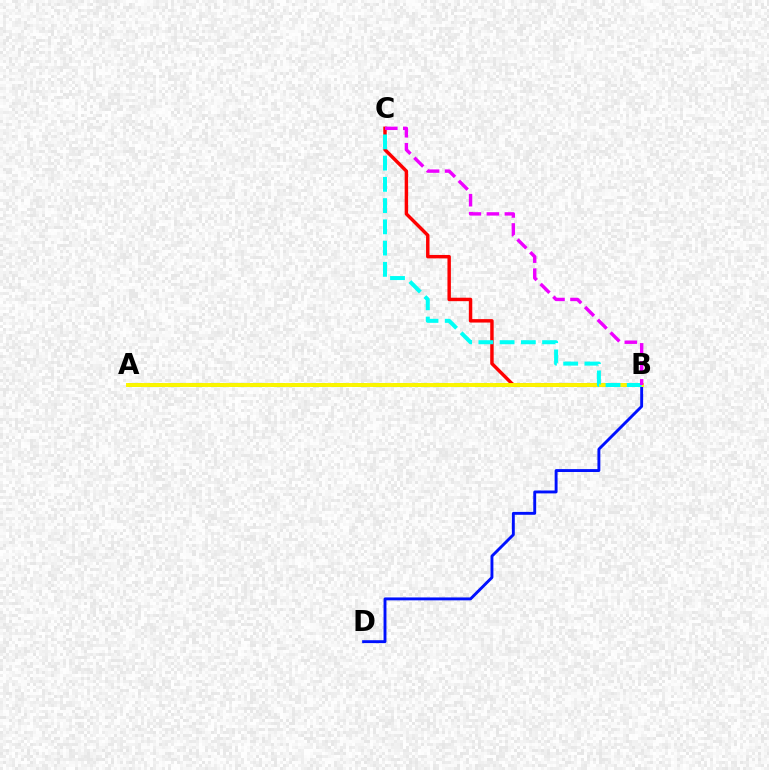{('A', 'B'): [{'color': '#08ff00', 'line_style': 'dashed', 'thickness': 2.77}, {'color': '#fcf500', 'line_style': 'solid', 'thickness': 2.83}], ('B', 'D'): [{'color': '#0010ff', 'line_style': 'solid', 'thickness': 2.09}], ('B', 'C'): [{'color': '#ff0000', 'line_style': 'solid', 'thickness': 2.48}, {'color': '#00fff6', 'line_style': 'dashed', 'thickness': 2.89}, {'color': '#ee00ff', 'line_style': 'dashed', 'thickness': 2.45}]}